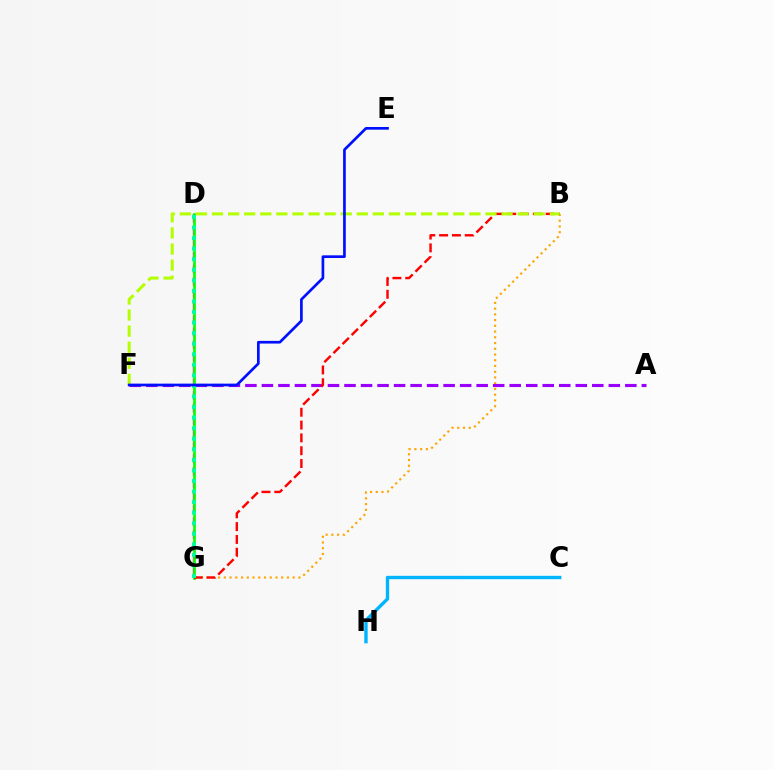{('D', 'G'): [{'color': '#ff00bd', 'line_style': 'dashed', 'thickness': 1.72}, {'color': '#08ff00', 'line_style': 'solid', 'thickness': 1.93}, {'color': '#00ff9d', 'line_style': 'dotted', 'thickness': 2.87}], ('B', 'G'): [{'color': '#ffa500', 'line_style': 'dotted', 'thickness': 1.56}, {'color': '#ff0000', 'line_style': 'dashed', 'thickness': 1.74}], ('A', 'F'): [{'color': '#9b00ff', 'line_style': 'dashed', 'thickness': 2.24}], ('B', 'F'): [{'color': '#b3ff00', 'line_style': 'dashed', 'thickness': 2.19}], ('E', 'F'): [{'color': '#0010ff', 'line_style': 'solid', 'thickness': 1.94}], ('C', 'H'): [{'color': '#00b5ff', 'line_style': 'solid', 'thickness': 2.42}]}